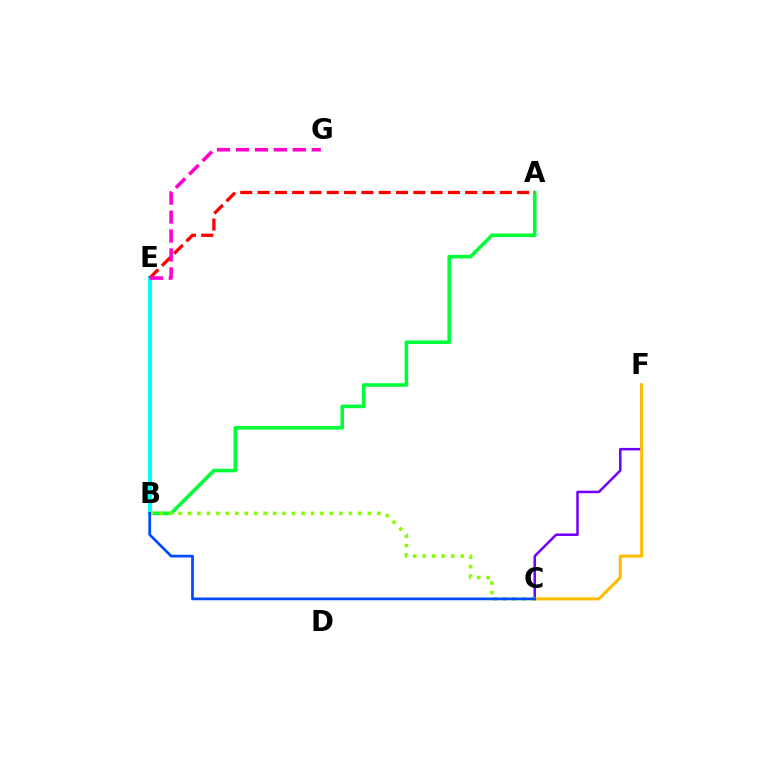{('A', 'B'): [{'color': '#00ff39', 'line_style': 'solid', 'thickness': 2.58}], ('B', 'E'): [{'color': '#00fff6', 'line_style': 'solid', 'thickness': 2.93}], ('C', 'F'): [{'color': '#7200ff', 'line_style': 'solid', 'thickness': 1.81}, {'color': '#ffbd00', 'line_style': 'solid', 'thickness': 2.21}], ('A', 'E'): [{'color': '#ff0000', 'line_style': 'dashed', 'thickness': 2.35}], ('B', 'C'): [{'color': '#84ff00', 'line_style': 'dotted', 'thickness': 2.57}, {'color': '#004bff', 'line_style': 'solid', 'thickness': 1.97}], ('E', 'G'): [{'color': '#ff00cf', 'line_style': 'dashed', 'thickness': 2.57}]}